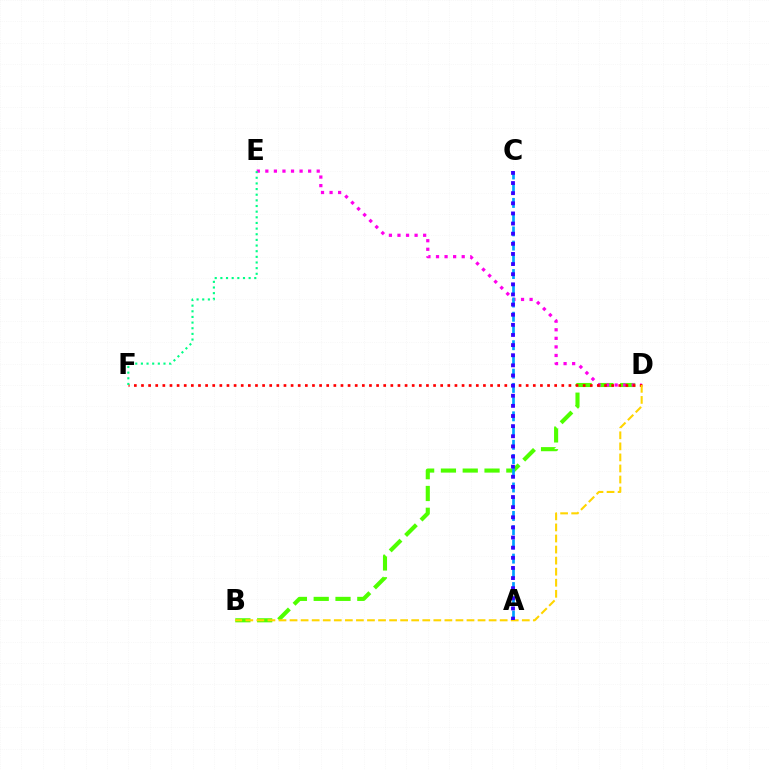{('B', 'D'): [{'color': '#4fff00', 'line_style': 'dashed', 'thickness': 2.96}, {'color': '#ffd500', 'line_style': 'dashed', 'thickness': 1.5}], ('D', 'E'): [{'color': '#ff00ed', 'line_style': 'dotted', 'thickness': 2.33}], ('D', 'F'): [{'color': '#ff0000', 'line_style': 'dotted', 'thickness': 1.94}], ('A', 'C'): [{'color': '#009eff', 'line_style': 'dashed', 'thickness': 1.93}, {'color': '#3700ff', 'line_style': 'dotted', 'thickness': 2.75}], ('E', 'F'): [{'color': '#00ff86', 'line_style': 'dotted', 'thickness': 1.53}]}